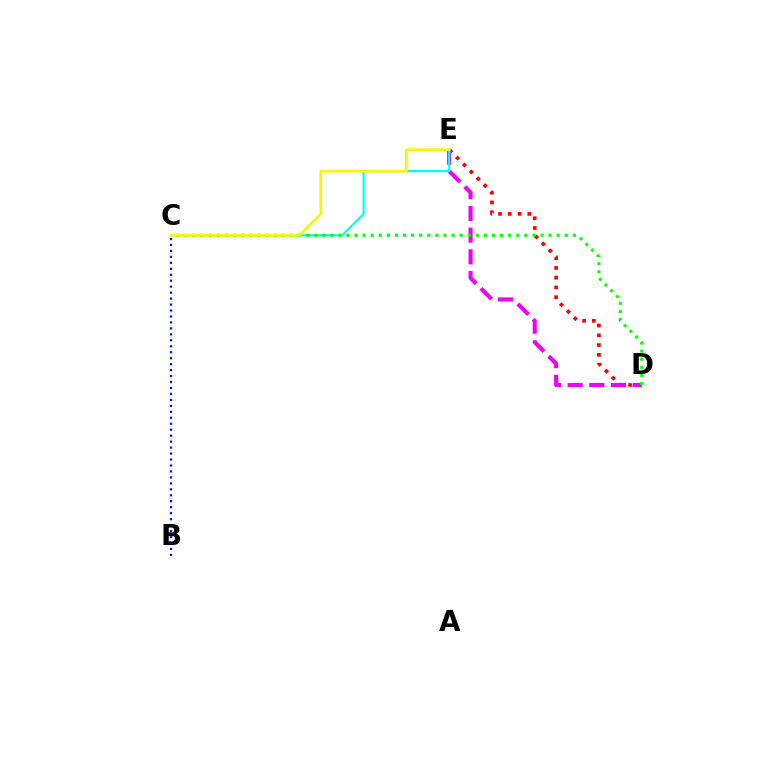{('B', 'C'): [{'color': '#0010ff', 'line_style': 'dotted', 'thickness': 1.62}], ('D', 'E'): [{'color': '#ff0000', 'line_style': 'dotted', 'thickness': 2.65}, {'color': '#ee00ff', 'line_style': 'dashed', 'thickness': 2.95}], ('C', 'E'): [{'color': '#00fff6', 'line_style': 'solid', 'thickness': 1.57}, {'color': '#fcf500', 'line_style': 'solid', 'thickness': 1.93}], ('C', 'D'): [{'color': '#08ff00', 'line_style': 'dotted', 'thickness': 2.2}]}